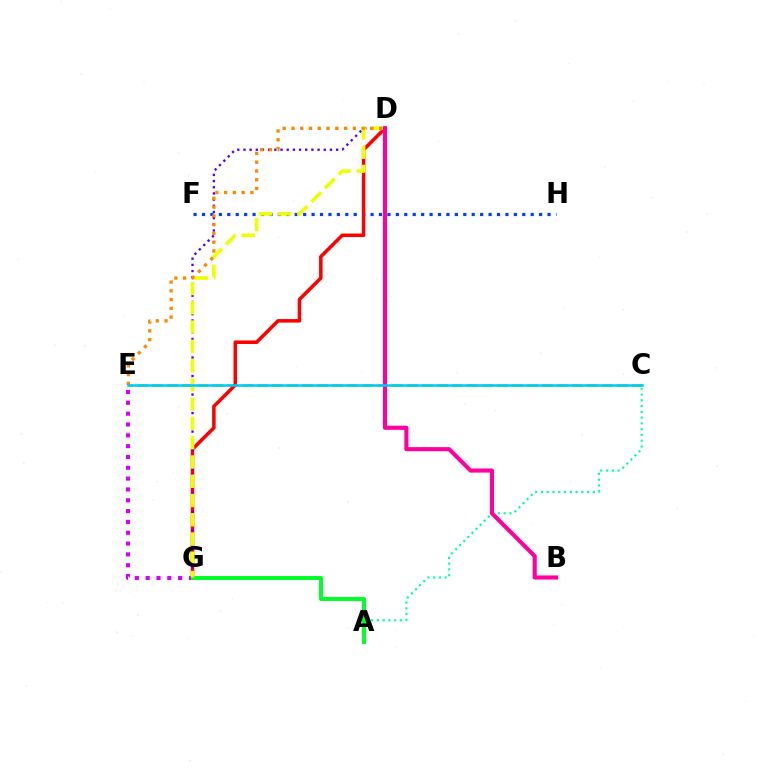{('C', 'E'): [{'color': '#66ff00', 'line_style': 'dashed', 'thickness': 2.04}, {'color': '#00c7ff', 'line_style': 'solid', 'thickness': 1.8}], ('A', 'C'): [{'color': '#00ffaf', 'line_style': 'dotted', 'thickness': 1.57}], ('F', 'H'): [{'color': '#003fff', 'line_style': 'dotted', 'thickness': 2.29}], ('D', 'G'): [{'color': '#ff0000', 'line_style': 'solid', 'thickness': 2.54}, {'color': '#4f00ff', 'line_style': 'dotted', 'thickness': 1.68}, {'color': '#eeff00', 'line_style': 'dashed', 'thickness': 2.62}], ('E', 'G'): [{'color': '#d600ff', 'line_style': 'dotted', 'thickness': 2.94}], ('A', 'G'): [{'color': '#00ff27', 'line_style': 'solid', 'thickness': 2.85}], ('D', 'E'): [{'color': '#ff8800', 'line_style': 'dotted', 'thickness': 2.38}], ('B', 'D'): [{'color': '#ff00a0', 'line_style': 'solid', 'thickness': 2.96}]}